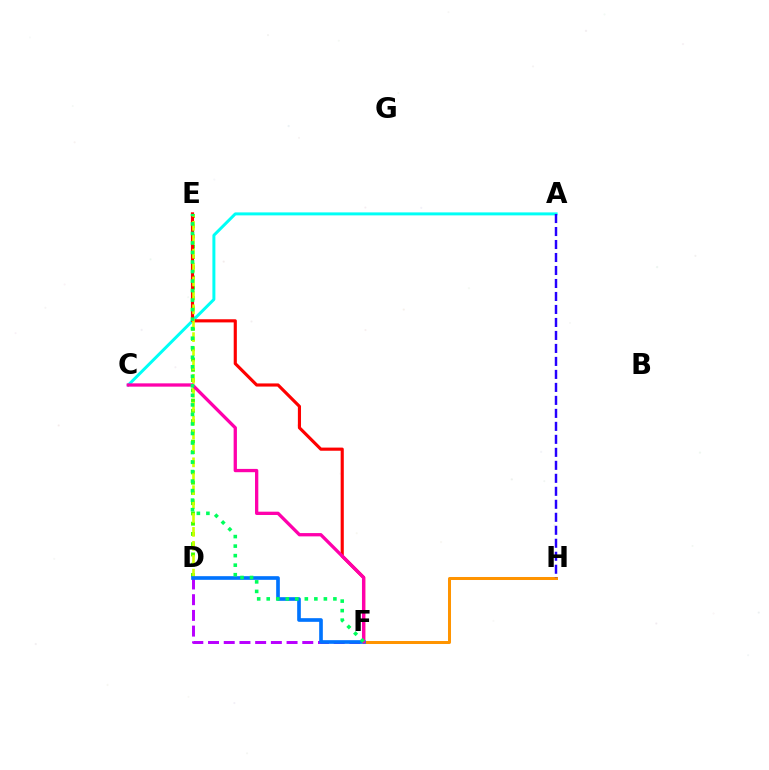{('D', 'E'): [{'color': '#3dff00', 'line_style': 'dotted', 'thickness': 2.79}, {'color': '#d1ff00', 'line_style': 'dashed', 'thickness': 1.89}], ('D', 'F'): [{'color': '#b900ff', 'line_style': 'dashed', 'thickness': 2.13}, {'color': '#0074ff', 'line_style': 'solid', 'thickness': 2.63}], ('A', 'C'): [{'color': '#00fff6', 'line_style': 'solid', 'thickness': 2.15}], ('E', 'F'): [{'color': '#ff0000', 'line_style': 'solid', 'thickness': 2.26}, {'color': '#00ff5c', 'line_style': 'dotted', 'thickness': 2.59}], ('F', 'H'): [{'color': '#ff9400', 'line_style': 'solid', 'thickness': 2.17}], ('A', 'H'): [{'color': '#2500ff', 'line_style': 'dashed', 'thickness': 1.76}], ('C', 'F'): [{'color': '#ff00ac', 'line_style': 'solid', 'thickness': 2.38}]}